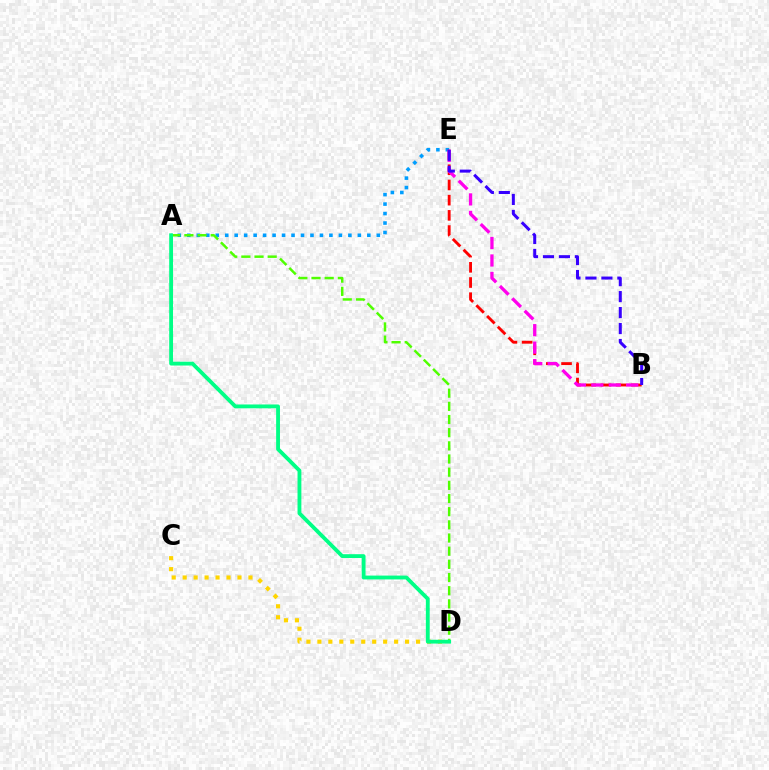{('A', 'E'): [{'color': '#009eff', 'line_style': 'dotted', 'thickness': 2.57}], ('A', 'D'): [{'color': '#4fff00', 'line_style': 'dashed', 'thickness': 1.79}, {'color': '#00ff86', 'line_style': 'solid', 'thickness': 2.76}], ('C', 'D'): [{'color': '#ffd500', 'line_style': 'dotted', 'thickness': 2.98}], ('B', 'E'): [{'color': '#ff0000', 'line_style': 'dashed', 'thickness': 2.07}, {'color': '#ff00ed', 'line_style': 'dashed', 'thickness': 2.37}, {'color': '#3700ff', 'line_style': 'dashed', 'thickness': 2.17}]}